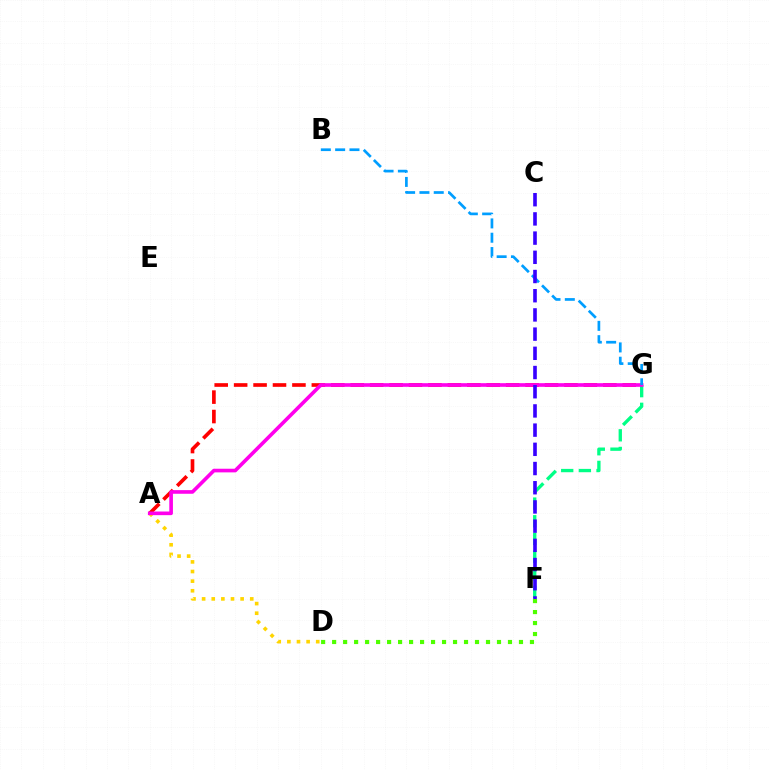{('A', 'D'): [{'color': '#ffd500', 'line_style': 'dotted', 'thickness': 2.61}], ('A', 'G'): [{'color': '#ff0000', 'line_style': 'dashed', 'thickness': 2.64}, {'color': '#ff00ed', 'line_style': 'solid', 'thickness': 2.62}], ('D', 'F'): [{'color': '#4fff00', 'line_style': 'dotted', 'thickness': 2.99}], ('F', 'G'): [{'color': '#00ff86', 'line_style': 'dashed', 'thickness': 2.4}], ('B', 'G'): [{'color': '#009eff', 'line_style': 'dashed', 'thickness': 1.94}], ('C', 'F'): [{'color': '#3700ff', 'line_style': 'dashed', 'thickness': 2.61}]}